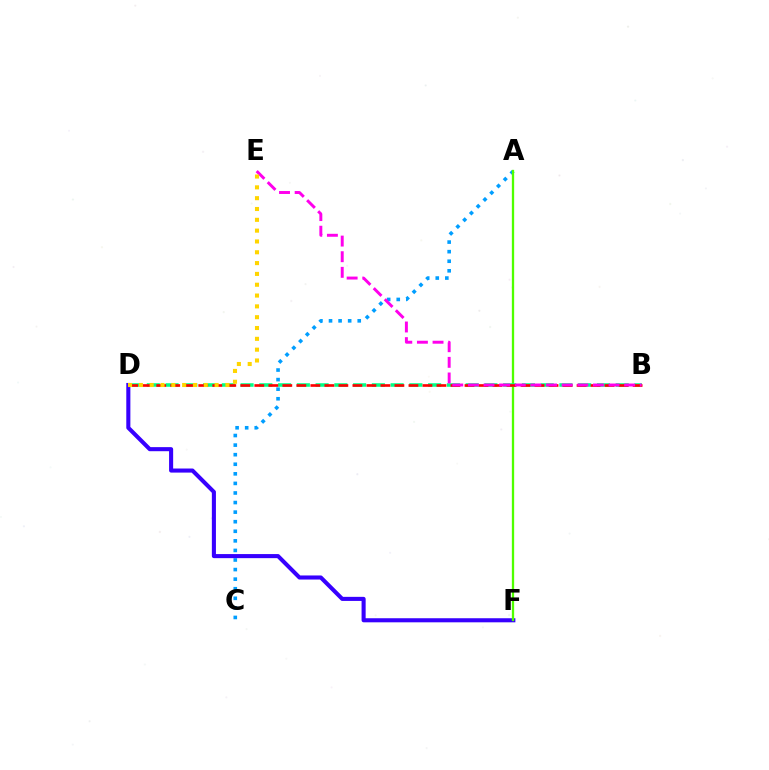{('A', 'C'): [{'color': '#009eff', 'line_style': 'dotted', 'thickness': 2.6}], ('D', 'F'): [{'color': '#3700ff', 'line_style': 'solid', 'thickness': 2.94}], ('A', 'F'): [{'color': '#4fff00', 'line_style': 'solid', 'thickness': 1.66}], ('B', 'D'): [{'color': '#00ff86', 'line_style': 'dashed', 'thickness': 2.55}, {'color': '#ff0000', 'line_style': 'dashed', 'thickness': 1.9}], ('B', 'E'): [{'color': '#ff00ed', 'line_style': 'dashed', 'thickness': 2.12}], ('D', 'E'): [{'color': '#ffd500', 'line_style': 'dotted', 'thickness': 2.94}]}